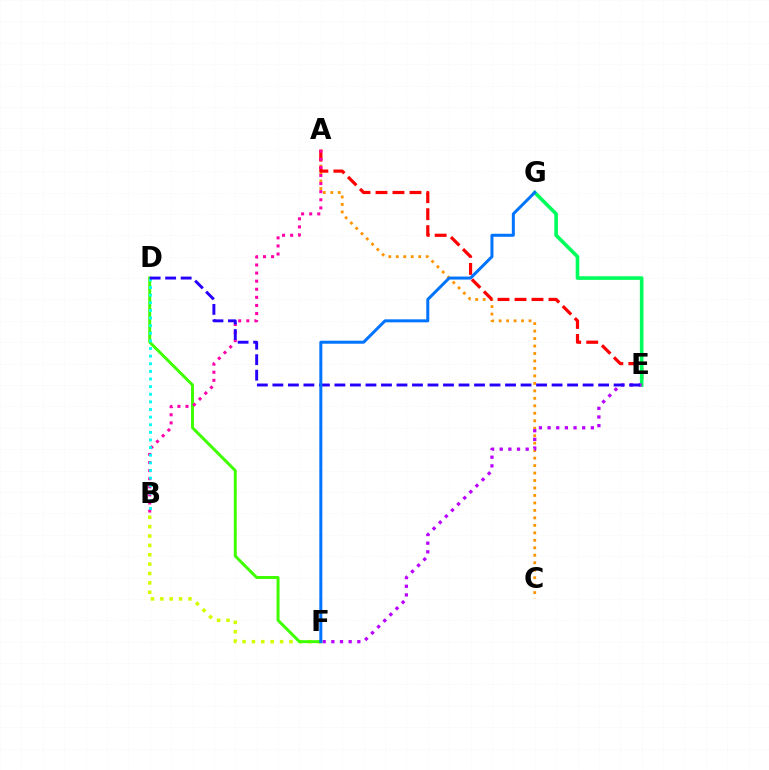{('A', 'C'): [{'color': '#ff9400', 'line_style': 'dotted', 'thickness': 2.03}], ('A', 'E'): [{'color': '#ff0000', 'line_style': 'dashed', 'thickness': 2.31}], ('B', 'F'): [{'color': '#d1ff00', 'line_style': 'dotted', 'thickness': 2.55}], ('E', 'G'): [{'color': '#00ff5c', 'line_style': 'solid', 'thickness': 2.61}], ('E', 'F'): [{'color': '#b900ff', 'line_style': 'dotted', 'thickness': 2.35}], ('D', 'F'): [{'color': '#3dff00', 'line_style': 'solid', 'thickness': 2.12}], ('A', 'B'): [{'color': '#ff00ac', 'line_style': 'dotted', 'thickness': 2.2}], ('B', 'D'): [{'color': '#00fff6', 'line_style': 'dotted', 'thickness': 2.07}], ('D', 'E'): [{'color': '#2500ff', 'line_style': 'dashed', 'thickness': 2.11}], ('F', 'G'): [{'color': '#0074ff', 'line_style': 'solid', 'thickness': 2.16}]}